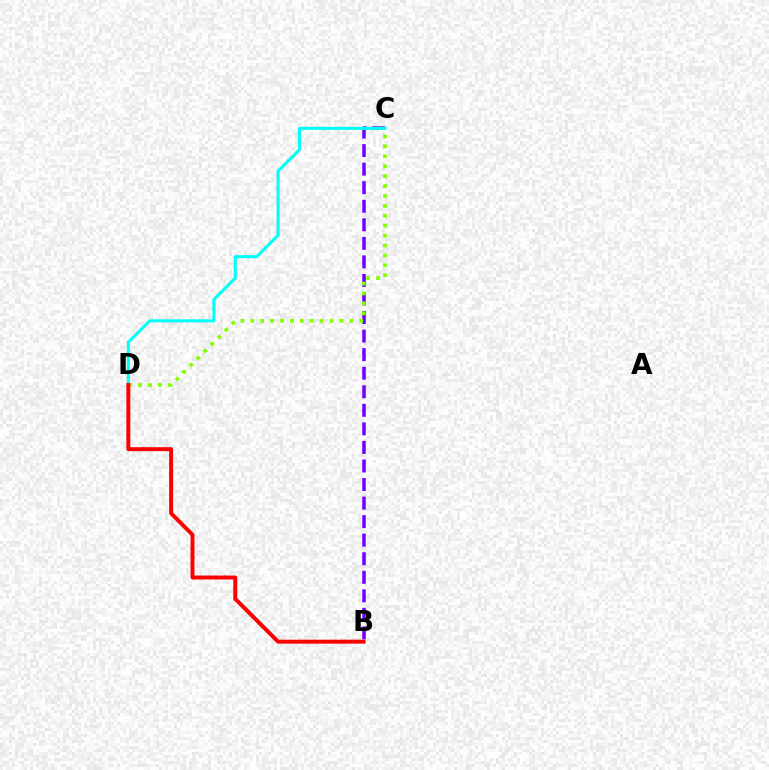{('B', 'C'): [{'color': '#7200ff', 'line_style': 'dashed', 'thickness': 2.52}], ('C', 'D'): [{'color': '#00fff6', 'line_style': 'solid', 'thickness': 2.19}, {'color': '#84ff00', 'line_style': 'dotted', 'thickness': 2.69}], ('B', 'D'): [{'color': '#ff0000', 'line_style': 'solid', 'thickness': 2.85}]}